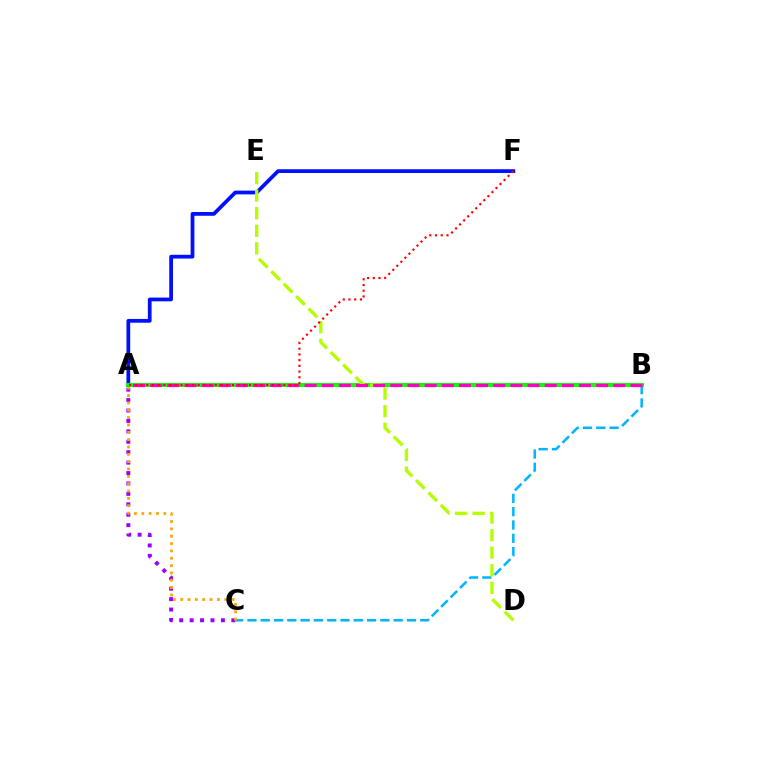{('A', 'C'): [{'color': '#9b00ff', 'line_style': 'dotted', 'thickness': 2.83}, {'color': '#ffa500', 'line_style': 'dotted', 'thickness': 2.0}], ('B', 'C'): [{'color': '#00b5ff', 'line_style': 'dashed', 'thickness': 1.81}], ('A', 'B'): [{'color': '#00ff9d', 'line_style': 'solid', 'thickness': 2.88}, {'color': '#08ff00', 'line_style': 'solid', 'thickness': 2.76}, {'color': '#ff00bd', 'line_style': 'dashed', 'thickness': 2.33}], ('A', 'F'): [{'color': '#0010ff', 'line_style': 'solid', 'thickness': 2.7}, {'color': '#ff0000', 'line_style': 'dotted', 'thickness': 1.55}], ('D', 'E'): [{'color': '#b3ff00', 'line_style': 'dashed', 'thickness': 2.39}]}